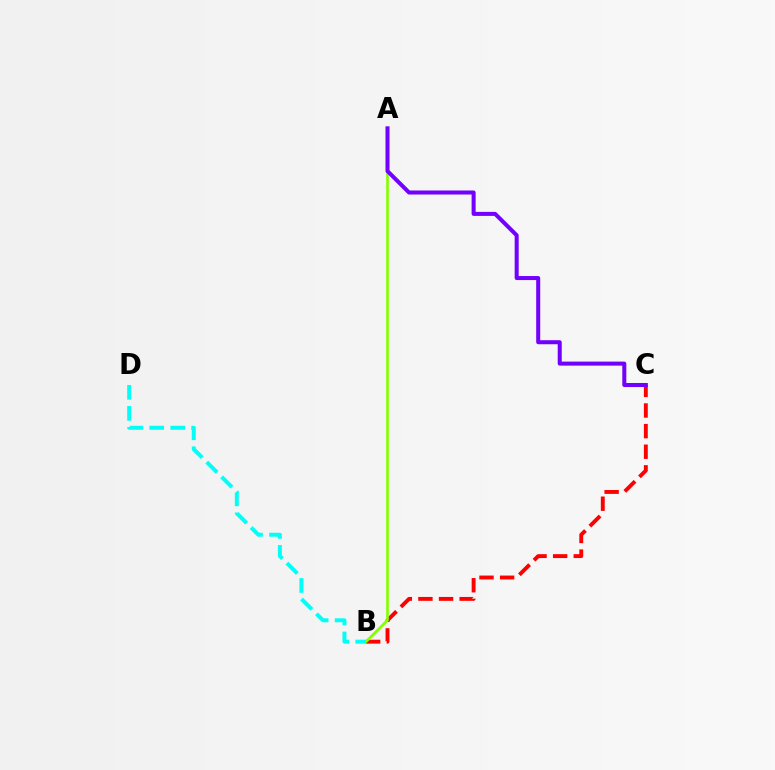{('B', 'C'): [{'color': '#ff0000', 'line_style': 'dashed', 'thickness': 2.8}], ('A', 'B'): [{'color': '#84ff00', 'line_style': 'solid', 'thickness': 1.92}], ('B', 'D'): [{'color': '#00fff6', 'line_style': 'dashed', 'thickness': 2.85}], ('A', 'C'): [{'color': '#7200ff', 'line_style': 'solid', 'thickness': 2.9}]}